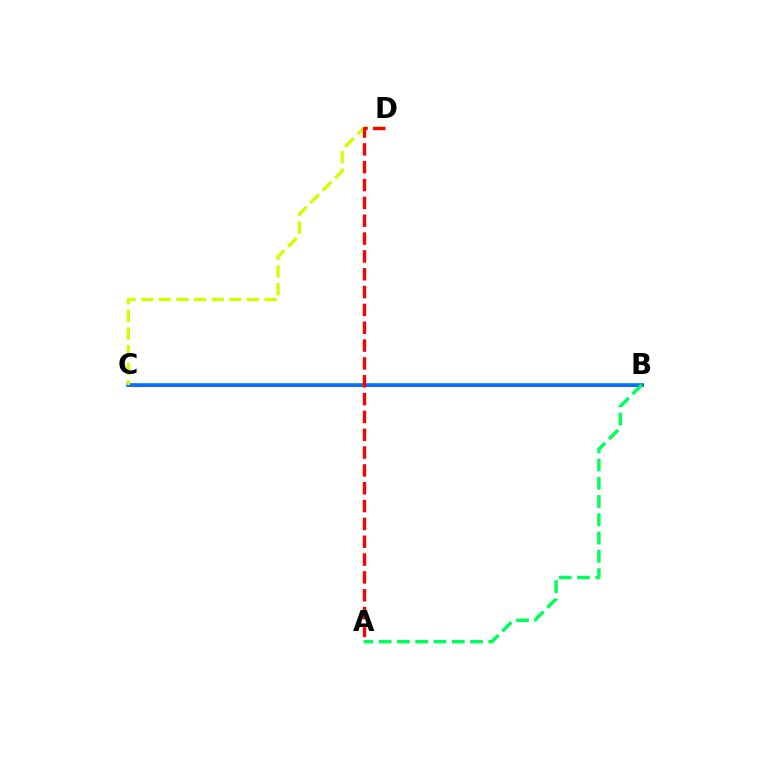{('B', 'C'): [{'color': '#b900ff', 'line_style': 'solid', 'thickness': 2.17}, {'color': '#0074ff', 'line_style': 'solid', 'thickness': 2.62}], ('A', 'B'): [{'color': '#00ff5c', 'line_style': 'dashed', 'thickness': 2.48}], ('C', 'D'): [{'color': '#d1ff00', 'line_style': 'dashed', 'thickness': 2.4}], ('A', 'D'): [{'color': '#ff0000', 'line_style': 'dashed', 'thickness': 2.42}]}